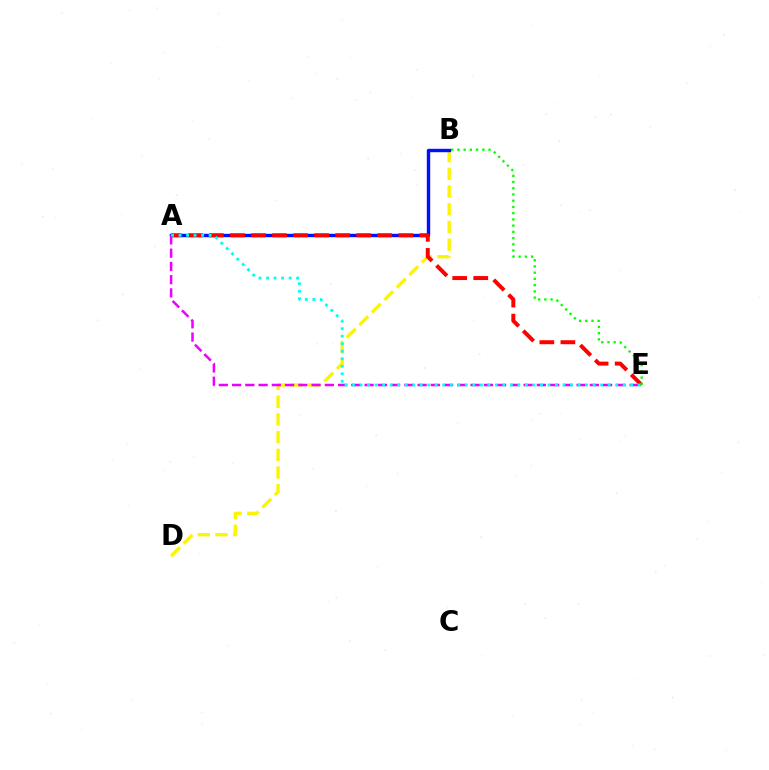{('B', 'D'): [{'color': '#fcf500', 'line_style': 'dashed', 'thickness': 2.4}], ('A', 'B'): [{'color': '#0010ff', 'line_style': 'solid', 'thickness': 2.44}], ('A', 'E'): [{'color': '#ee00ff', 'line_style': 'dashed', 'thickness': 1.8}, {'color': '#ff0000', 'line_style': 'dashed', 'thickness': 2.86}, {'color': '#00fff6', 'line_style': 'dotted', 'thickness': 2.04}], ('B', 'E'): [{'color': '#08ff00', 'line_style': 'dotted', 'thickness': 1.69}]}